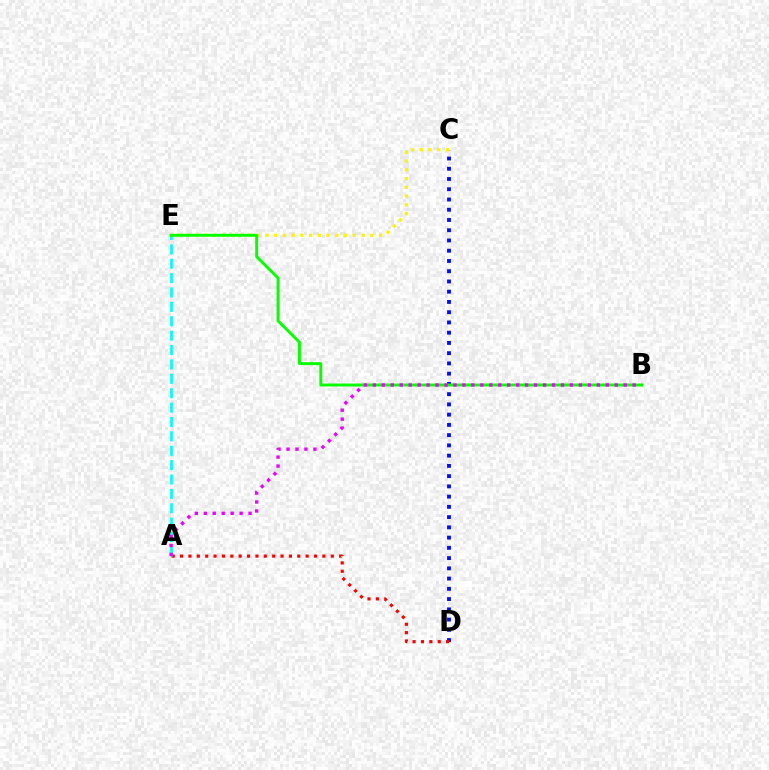{('C', 'D'): [{'color': '#0010ff', 'line_style': 'dotted', 'thickness': 2.78}], ('A', 'D'): [{'color': '#ff0000', 'line_style': 'dotted', 'thickness': 2.27}], ('C', 'E'): [{'color': '#fcf500', 'line_style': 'dotted', 'thickness': 2.38}], ('A', 'E'): [{'color': '#00fff6', 'line_style': 'dashed', 'thickness': 1.95}], ('B', 'E'): [{'color': '#08ff00', 'line_style': 'solid', 'thickness': 2.11}], ('A', 'B'): [{'color': '#ee00ff', 'line_style': 'dotted', 'thickness': 2.43}]}